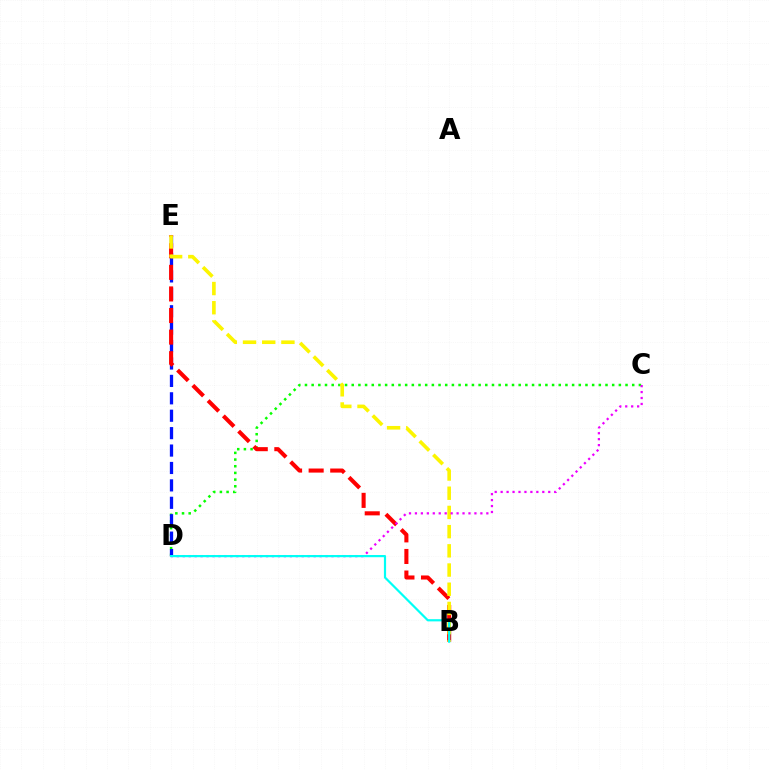{('C', 'D'): [{'color': '#08ff00', 'line_style': 'dotted', 'thickness': 1.81}, {'color': '#ee00ff', 'line_style': 'dotted', 'thickness': 1.62}], ('D', 'E'): [{'color': '#0010ff', 'line_style': 'dashed', 'thickness': 2.37}], ('B', 'E'): [{'color': '#ff0000', 'line_style': 'dashed', 'thickness': 2.93}, {'color': '#fcf500', 'line_style': 'dashed', 'thickness': 2.61}], ('B', 'D'): [{'color': '#00fff6', 'line_style': 'solid', 'thickness': 1.58}]}